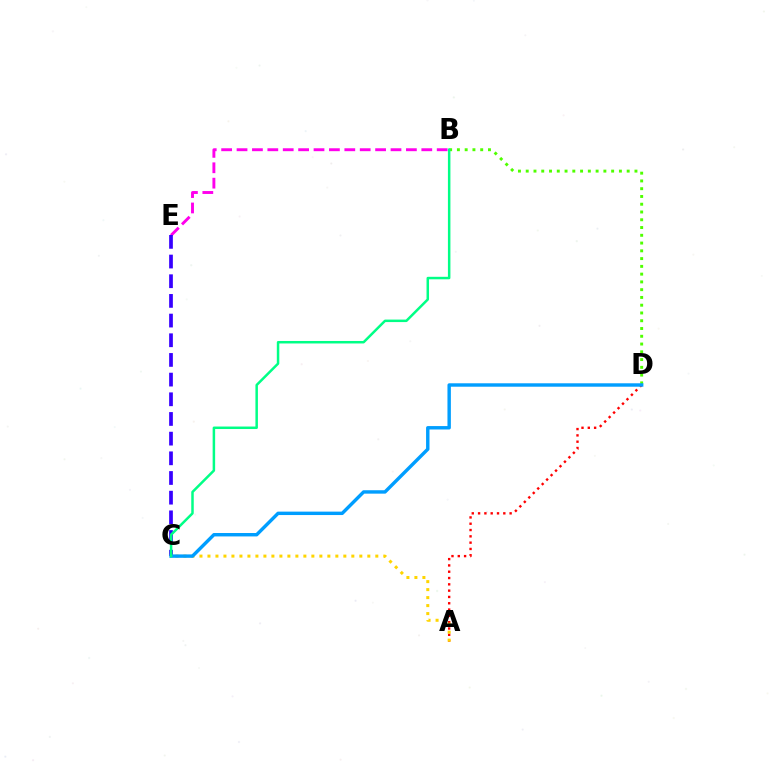{('B', 'D'): [{'color': '#4fff00', 'line_style': 'dotted', 'thickness': 2.11}], ('A', 'D'): [{'color': '#ff0000', 'line_style': 'dotted', 'thickness': 1.71}], ('B', 'E'): [{'color': '#ff00ed', 'line_style': 'dashed', 'thickness': 2.09}], ('C', 'E'): [{'color': '#3700ff', 'line_style': 'dashed', 'thickness': 2.67}], ('A', 'C'): [{'color': '#ffd500', 'line_style': 'dotted', 'thickness': 2.17}], ('C', 'D'): [{'color': '#009eff', 'line_style': 'solid', 'thickness': 2.46}], ('B', 'C'): [{'color': '#00ff86', 'line_style': 'solid', 'thickness': 1.79}]}